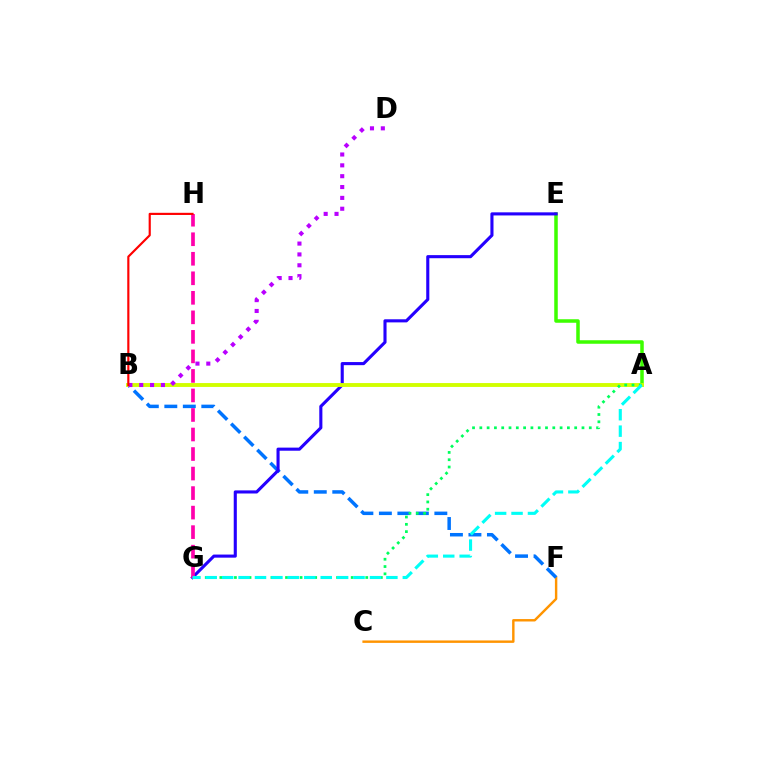{('C', 'F'): [{'color': '#ff9400', 'line_style': 'solid', 'thickness': 1.75}], ('B', 'F'): [{'color': '#0074ff', 'line_style': 'dashed', 'thickness': 2.51}], ('A', 'E'): [{'color': '#3dff00', 'line_style': 'solid', 'thickness': 2.53}], ('E', 'G'): [{'color': '#2500ff', 'line_style': 'solid', 'thickness': 2.23}], ('A', 'B'): [{'color': '#d1ff00', 'line_style': 'solid', 'thickness': 2.79}], ('A', 'G'): [{'color': '#00ff5c', 'line_style': 'dotted', 'thickness': 1.98}, {'color': '#00fff6', 'line_style': 'dashed', 'thickness': 2.23}], ('G', 'H'): [{'color': '#ff00ac', 'line_style': 'dashed', 'thickness': 2.65}], ('B', 'D'): [{'color': '#b900ff', 'line_style': 'dotted', 'thickness': 2.95}], ('B', 'H'): [{'color': '#ff0000', 'line_style': 'solid', 'thickness': 1.56}]}